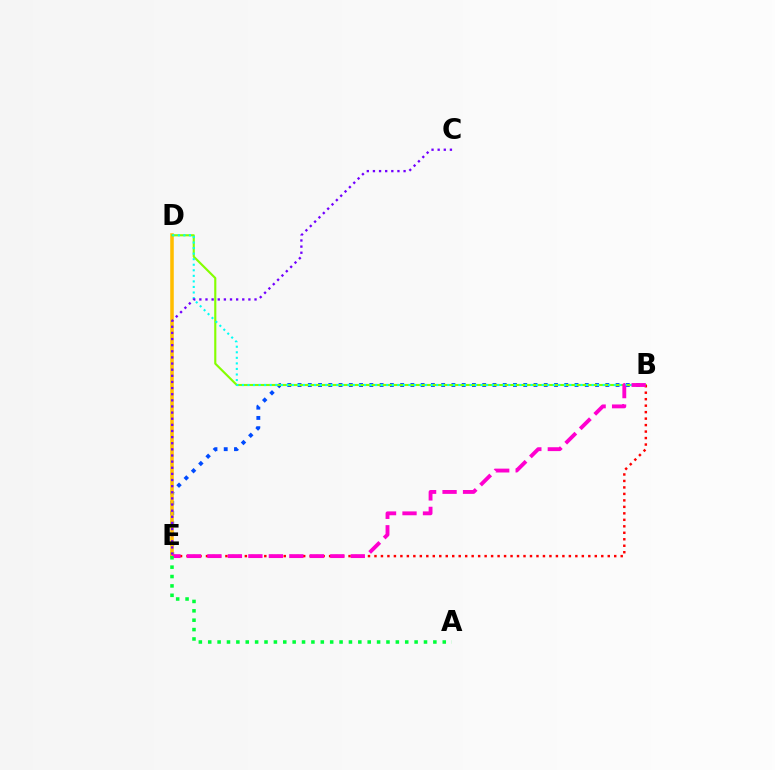{('B', 'E'): [{'color': '#004bff', 'line_style': 'dotted', 'thickness': 2.79}, {'color': '#ff0000', 'line_style': 'dotted', 'thickness': 1.76}, {'color': '#ff00cf', 'line_style': 'dashed', 'thickness': 2.78}], ('D', 'E'): [{'color': '#ffbd00', 'line_style': 'solid', 'thickness': 2.55}], ('B', 'D'): [{'color': '#84ff00', 'line_style': 'solid', 'thickness': 1.54}, {'color': '#00fff6', 'line_style': 'dotted', 'thickness': 1.51}], ('C', 'E'): [{'color': '#7200ff', 'line_style': 'dotted', 'thickness': 1.67}], ('A', 'E'): [{'color': '#00ff39', 'line_style': 'dotted', 'thickness': 2.55}]}